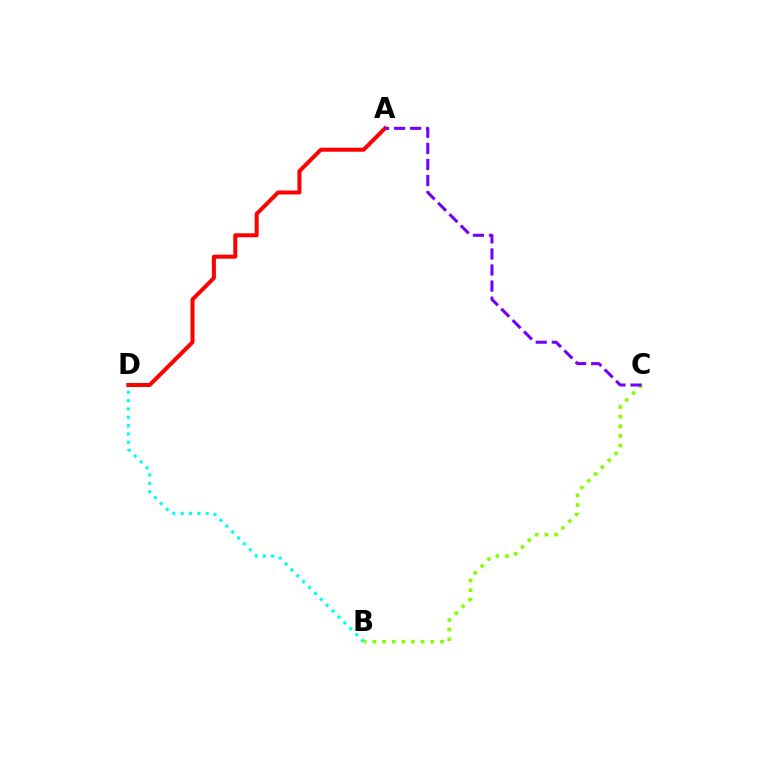{('B', 'D'): [{'color': '#00fff6', 'line_style': 'dotted', 'thickness': 2.26}], ('A', 'D'): [{'color': '#ff0000', 'line_style': 'solid', 'thickness': 2.88}], ('B', 'C'): [{'color': '#84ff00', 'line_style': 'dotted', 'thickness': 2.62}], ('A', 'C'): [{'color': '#7200ff', 'line_style': 'dashed', 'thickness': 2.18}]}